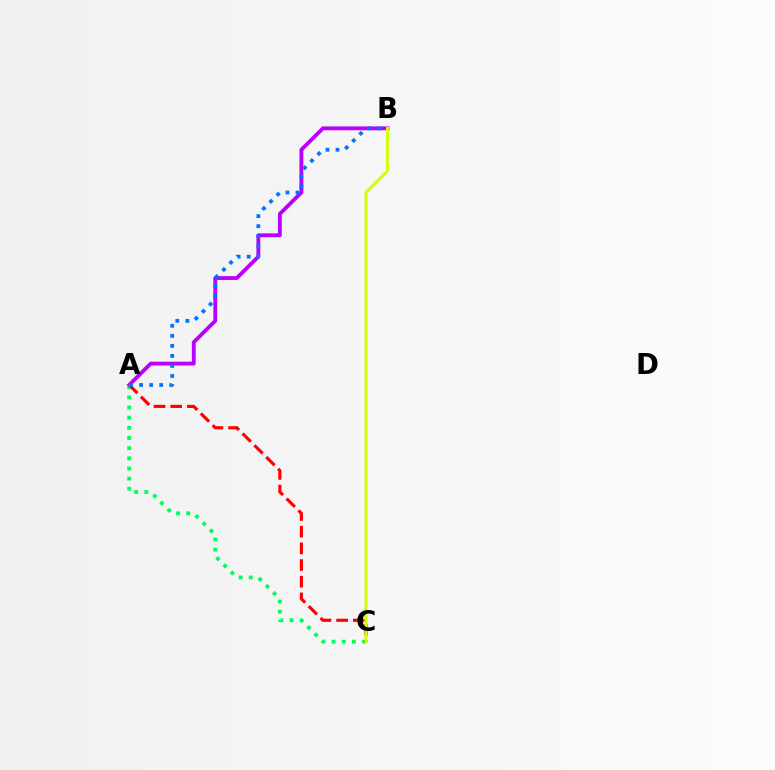{('A', 'B'): [{'color': '#b900ff', 'line_style': 'solid', 'thickness': 2.77}, {'color': '#0074ff', 'line_style': 'dotted', 'thickness': 2.73}], ('A', 'C'): [{'color': '#00ff5c', 'line_style': 'dotted', 'thickness': 2.76}, {'color': '#ff0000', 'line_style': 'dashed', 'thickness': 2.27}], ('B', 'C'): [{'color': '#d1ff00', 'line_style': 'solid', 'thickness': 2.04}]}